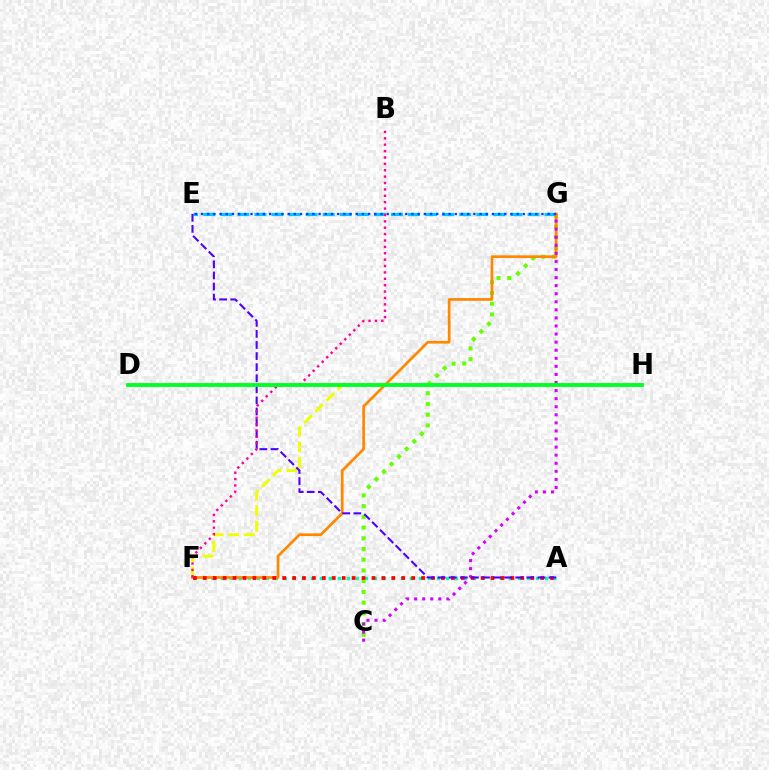{('A', 'F'): [{'color': '#00ffaf', 'line_style': 'dotted', 'thickness': 2.45}, {'color': '#ff0000', 'line_style': 'dotted', 'thickness': 2.7}], ('C', 'G'): [{'color': '#66ff00', 'line_style': 'dotted', 'thickness': 2.91}, {'color': '#d600ff', 'line_style': 'dotted', 'thickness': 2.19}], ('E', 'G'): [{'color': '#00c7ff', 'line_style': 'dashed', 'thickness': 2.32}, {'color': '#003fff', 'line_style': 'dotted', 'thickness': 1.68}], ('F', 'H'): [{'color': '#eeff00', 'line_style': 'dashed', 'thickness': 2.13}], ('F', 'G'): [{'color': '#ff8800', 'line_style': 'solid', 'thickness': 1.95}], ('A', 'E'): [{'color': '#4f00ff', 'line_style': 'dashed', 'thickness': 1.51}], ('B', 'F'): [{'color': '#ff00a0', 'line_style': 'dotted', 'thickness': 1.73}], ('D', 'H'): [{'color': '#00ff27', 'line_style': 'solid', 'thickness': 2.79}]}